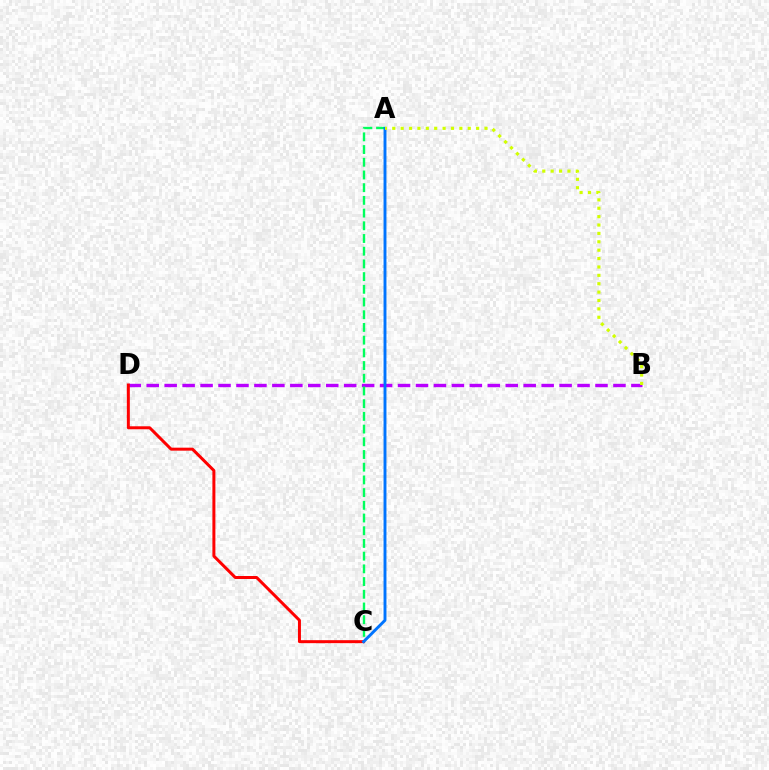{('B', 'D'): [{'color': '#b900ff', 'line_style': 'dashed', 'thickness': 2.44}], ('A', 'C'): [{'color': '#00ff5c', 'line_style': 'dashed', 'thickness': 1.73}, {'color': '#0074ff', 'line_style': 'solid', 'thickness': 2.09}], ('C', 'D'): [{'color': '#ff0000', 'line_style': 'solid', 'thickness': 2.15}], ('A', 'B'): [{'color': '#d1ff00', 'line_style': 'dotted', 'thickness': 2.28}]}